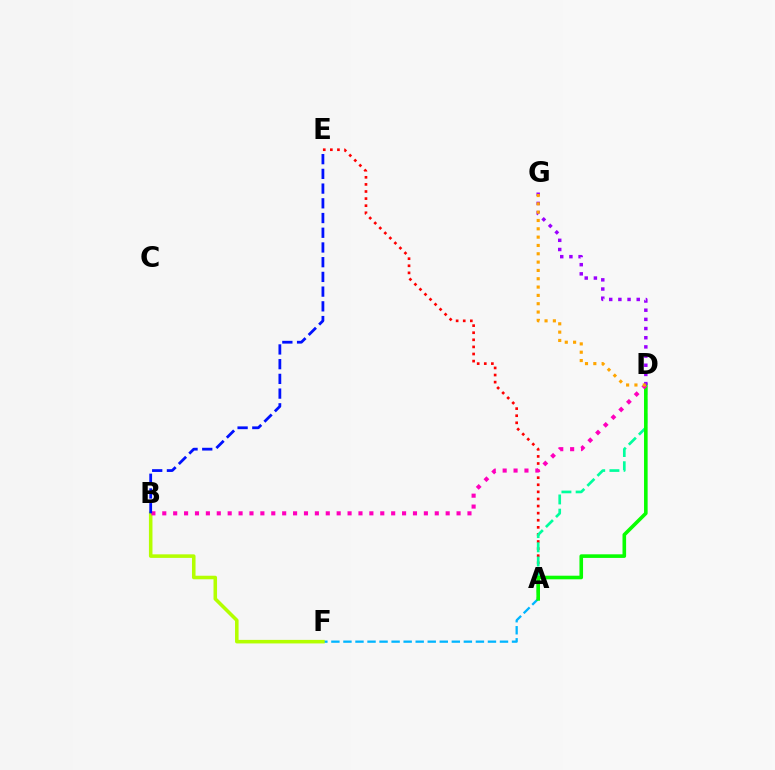{('A', 'E'): [{'color': '#ff0000', 'line_style': 'dotted', 'thickness': 1.93}], ('A', 'D'): [{'color': '#00ff9d', 'line_style': 'dashed', 'thickness': 1.93}, {'color': '#08ff00', 'line_style': 'solid', 'thickness': 2.59}], ('A', 'F'): [{'color': '#00b5ff', 'line_style': 'dashed', 'thickness': 1.64}], ('B', 'F'): [{'color': '#b3ff00', 'line_style': 'solid', 'thickness': 2.55}], ('B', 'D'): [{'color': '#ff00bd', 'line_style': 'dotted', 'thickness': 2.96}], ('D', 'G'): [{'color': '#9b00ff', 'line_style': 'dotted', 'thickness': 2.49}, {'color': '#ffa500', 'line_style': 'dotted', 'thickness': 2.26}], ('B', 'E'): [{'color': '#0010ff', 'line_style': 'dashed', 'thickness': 2.0}]}